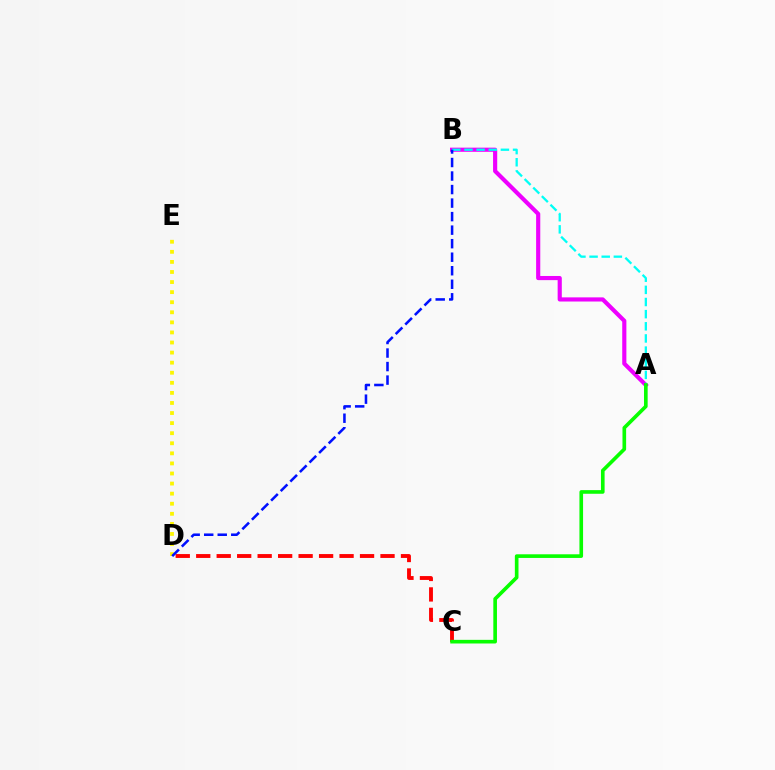{('C', 'D'): [{'color': '#ff0000', 'line_style': 'dashed', 'thickness': 2.78}], ('A', 'B'): [{'color': '#ee00ff', 'line_style': 'solid', 'thickness': 2.99}, {'color': '#00fff6', 'line_style': 'dashed', 'thickness': 1.65}], ('D', 'E'): [{'color': '#fcf500', 'line_style': 'dotted', 'thickness': 2.74}], ('B', 'D'): [{'color': '#0010ff', 'line_style': 'dashed', 'thickness': 1.84}], ('A', 'C'): [{'color': '#08ff00', 'line_style': 'solid', 'thickness': 2.62}]}